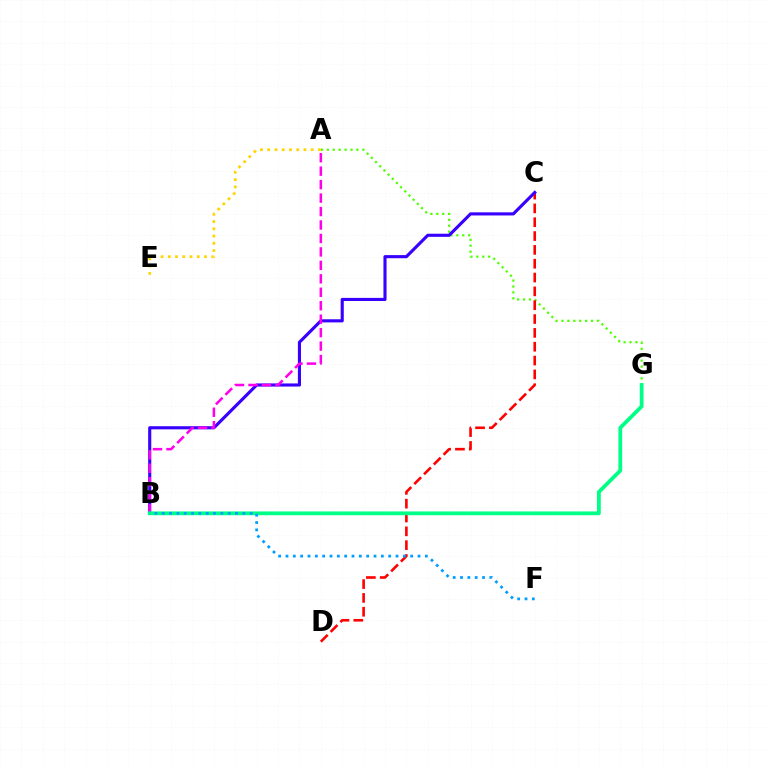{('A', 'G'): [{'color': '#4fff00', 'line_style': 'dotted', 'thickness': 1.61}], ('C', 'D'): [{'color': '#ff0000', 'line_style': 'dashed', 'thickness': 1.88}], ('A', 'E'): [{'color': '#ffd500', 'line_style': 'dotted', 'thickness': 1.97}], ('B', 'C'): [{'color': '#3700ff', 'line_style': 'solid', 'thickness': 2.25}], ('A', 'B'): [{'color': '#ff00ed', 'line_style': 'dashed', 'thickness': 1.83}], ('B', 'G'): [{'color': '#00ff86', 'line_style': 'solid', 'thickness': 2.72}], ('B', 'F'): [{'color': '#009eff', 'line_style': 'dotted', 'thickness': 1.99}]}